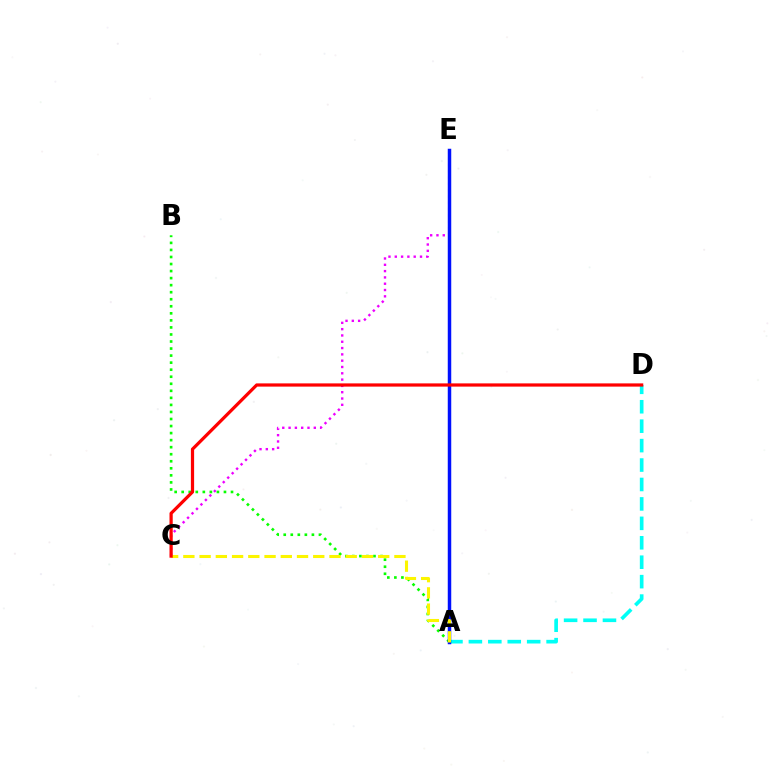{('A', 'D'): [{'color': '#00fff6', 'line_style': 'dashed', 'thickness': 2.64}], ('A', 'B'): [{'color': '#08ff00', 'line_style': 'dotted', 'thickness': 1.91}], ('C', 'E'): [{'color': '#ee00ff', 'line_style': 'dotted', 'thickness': 1.71}], ('A', 'E'): [{'color': '#0010ff', 'line_style': 'solid', 'thickness': 2.5}], ('A', 'C'): [{'color': '#fcf500', 'line_style': 'dashed', 'thickness': 2.21}], ('C', 'D'): [{'color': '#ff0000', 'line_style': 'solid', 'thickness': 2.32}]}